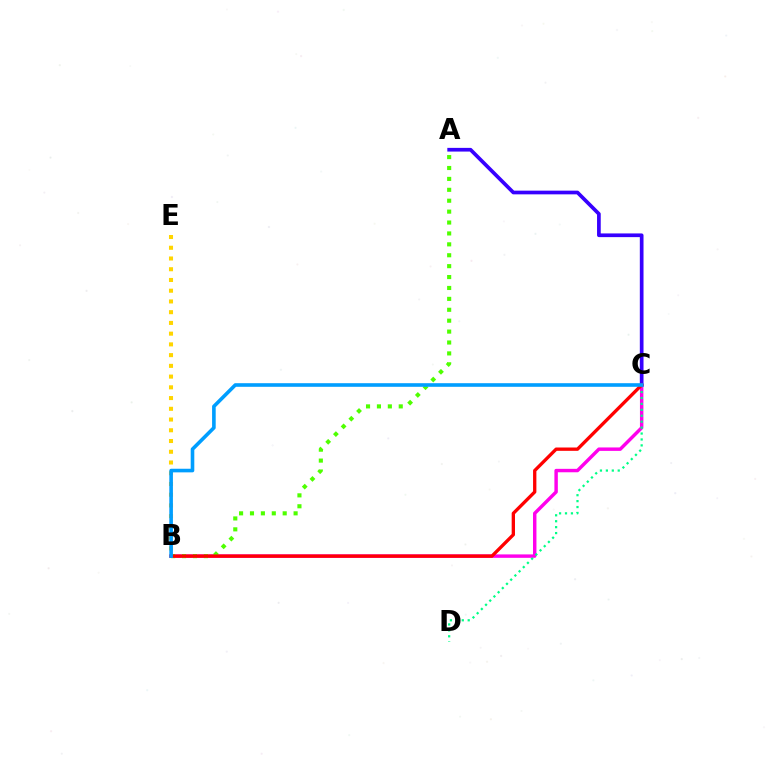{('B', 'E'): [{'color': '#ffd500', 'line_style': 'dotted', 'thickness': 2.92}], ('B', 'C'): [{'color': '#ff00ed', 'line_style': 'solid', 'thickness': 2.47}, {'color': '#ff0000', 'line_style': 'solid', 'thickness': 2.39}, {'color': '#009eff', 'line_style': 'solid', 'thickness': 2.6}], ('A', 'B'): [{'color': '#4fff00', 'line_style': 'dotted', 'thickness': 2.96}], ('A', 'C'): [{'color': '#3700ff', 'line_style': 'solid', 'thickness': 2.66}], ('C', 'D'): [{'color': '#00ff86', 'line_style': 'dotted', 'thickness': 1.61}]}